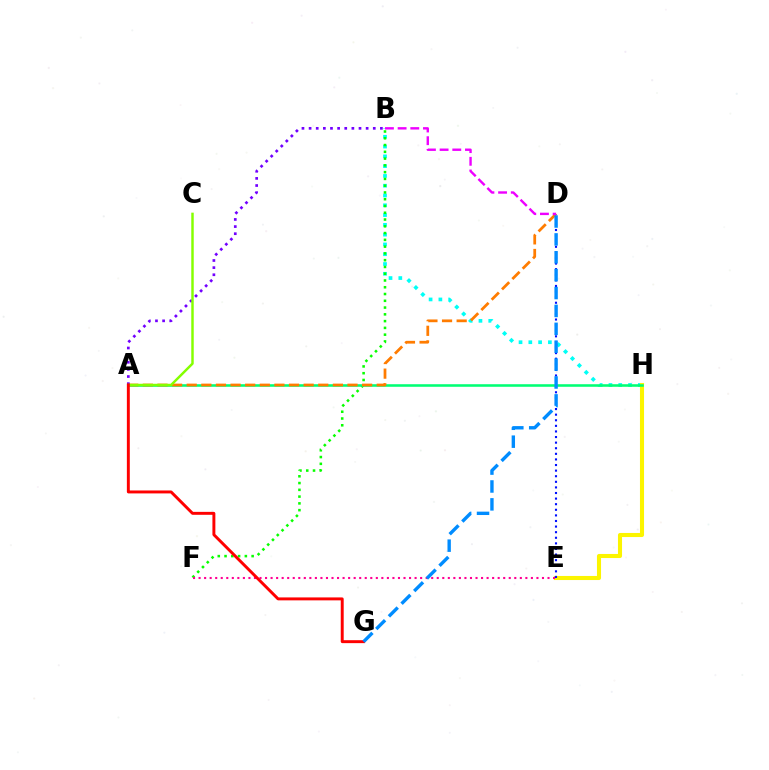{('B', 'H'): [{'color': '#00fff6', 'line_style': 'dotted', 'thickness': 2.66}], ('E', 'H'): [{'color': '#fcf500', 'line_style': 'solid', 'thickness': 2.93}], ('B', 'F'): [{'color': '#08ff00', 'line_style': 'dotted', 'thickness': 1.84}], ('A', 'H'): [{'color': '#00ff74', 'line_style': 'solid', 'thickness': 1.85}], ('A', 'D'): [{'color': '#ff7c00', 'line_style': 'dashed', 'thickness': 1.99}], ('E', 'F'): [{'color': '#ff0094', 'line_style': 'dotted', 'thickness': 1.5}], ('A', 'B'): [{'color': '#7200ff', 'line_style': 'dotted', 'thickness': 1.94}], ('A', 'C'): [{'color': '#84ff00', 'line_style': 'solid', 'thickness': 1.77}], ('A', 'G'): [{'color': '#ff0000', 'line_style': 'solid', 'thickness': 2.12}], ('D', 'E'): [{'color': '#0010ff', 'line_style': 'dotted', 'thickness': 1.52}], ('D', 'G'): [{'color': '#008cff', 'line_style': 'dashed', 'thickness': 2.43}], ('B', 'D'): [{'color': '#ee00ff', 'line_style': 'dashed', 'thickness': 1.72}]}